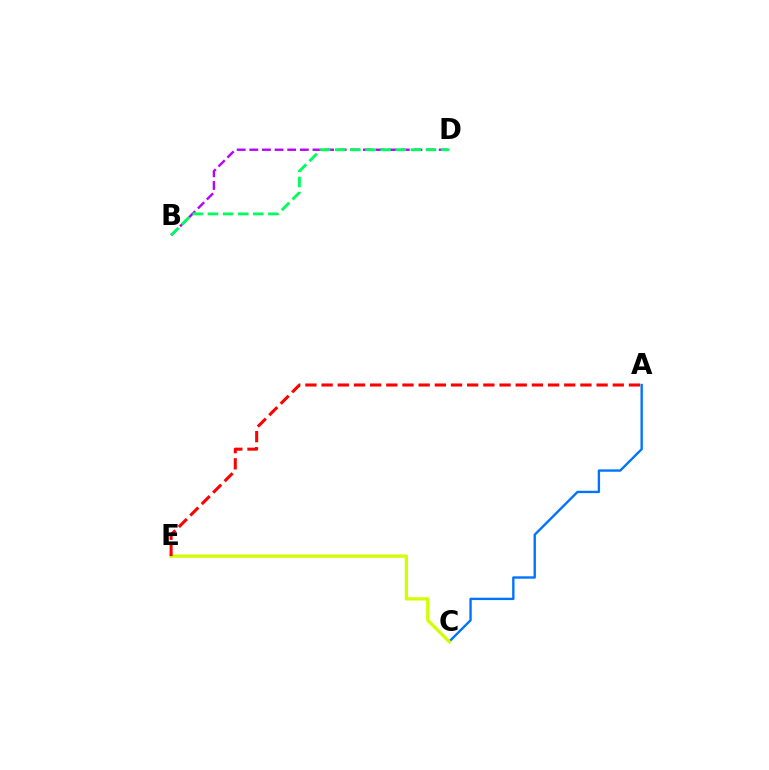{('B', 'D'): [{'color': '#b900ff', 'line_style': 'dashed', 'thickness': 1.72}, {'color': '#00ff5c', 'line_style': 'dashed', 'thickness': 2.06}], ('A', 'C'): [{'color': '#0074ff', 'line_style': 'solid', 'thickness': 1.7}], ('C', 'E'): [{'color': '#d1ff00', 'line_style': 'solid', 'thickness': 2.35}], ('A', 'E'): [{'color': '#ff0000', 'line_style': 'dashed', 'thickness': 2.2}]}